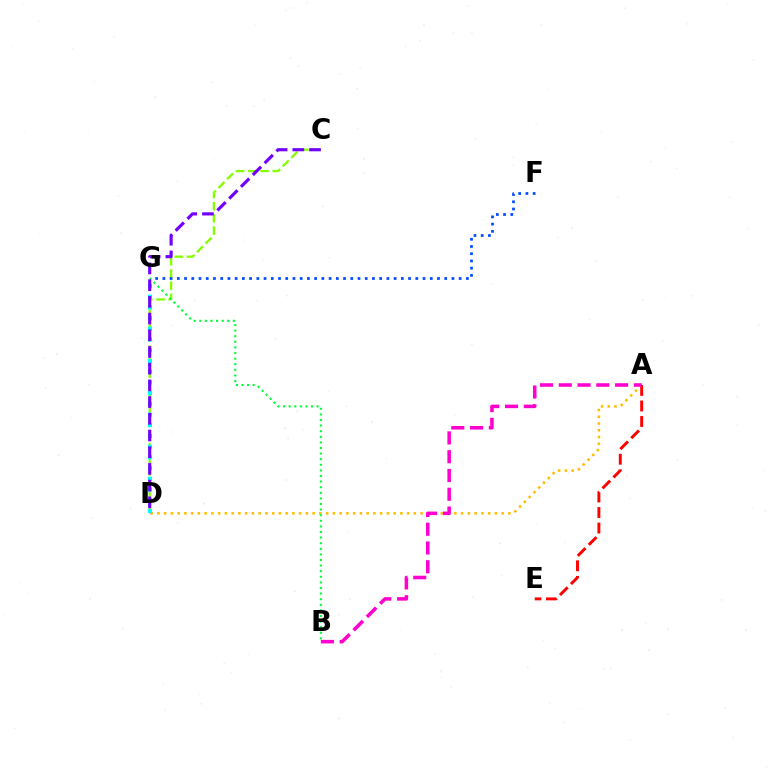{('A', 'D'): [{'color': '#ffbd00', 'line_style': 'dotted', 'thickness': 1.83}], ('C', 'D'): [{'color': '#84ff00', 'line_style': 'dashed', 'thickness': 1.66}, {'color': '#7200ff', 'line_style': 'dashed', 'thickness': 2.27}], ('A', 'E'): [{'color': '#ff0000', 'line_style': 'dashed', 'thickness': 2.11}], ('F', 'G'): [{'color': '#004bff', 'line_style': 'dotted', 'thickness': 1.96}], ('A', 'B'): [{'color': '#ff00cf', 'line_style': 'dashed', 'thickness': 2.55}], ('B', 'G'): [{'color': '#00ff39', 'line_style': 'dotted', 'thickness': 1.52}], ('D', 'G'): [{'color': '#00fff6', 'line_style': 'dotted', 'thickness': 2.91}]}